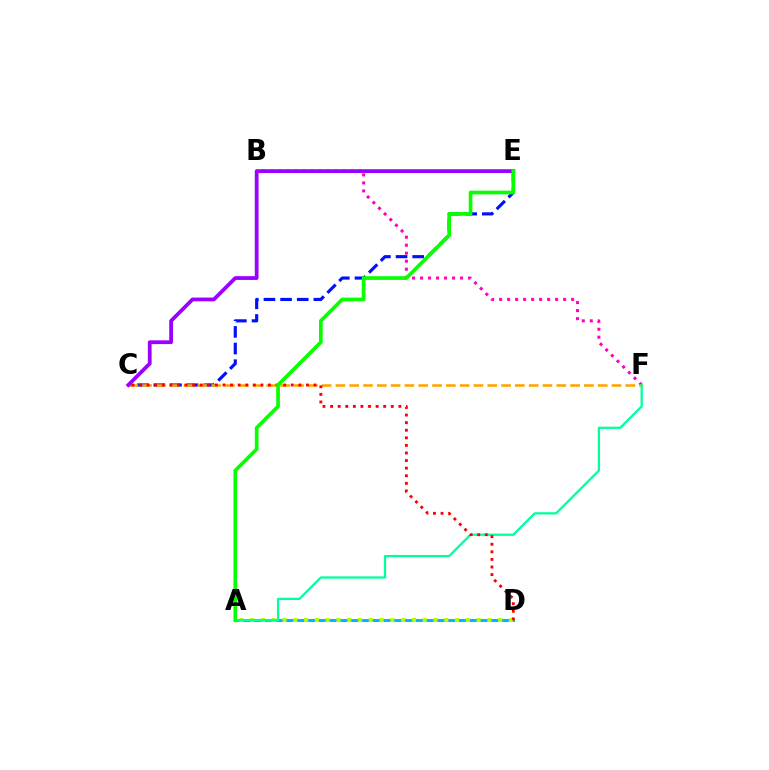{('A', 'D'): [{'color': '#00b5ff', 'line_style': 'solid', 'thickness': 2.12}, {'color': '#b3ff00', 'line_style': 'dotted', 'thickness': 2.93}], ('B', 'F'): [{'color': '#ff00bd', 'line_style': 'dotted', 'thickness': 2.17}], ('C', 'E'): [{'color': '#0010ff', 'line_style': 'dashed', 'thickness': 2.26}, {'color': '#9b00ff', 'line_style': 'solid', 'thickness': 2.72}], ('C', 'F'): [{'color': '#ffa500', 'line_style': 'dashed', 'thickness': 1.88}], ('A', 'F'): [{'color': '#00ff9d', 'line_style': 'solid', 'thickness': 1.63}], ('C', 'D'): [{'color': '#ff0000', 'line_style': 'dotted', 'thickness': 2.06}], ('A', 'E'): [{'color': '#08ff00', 'line_style': 'solid', 'thickness': 2.65}]}